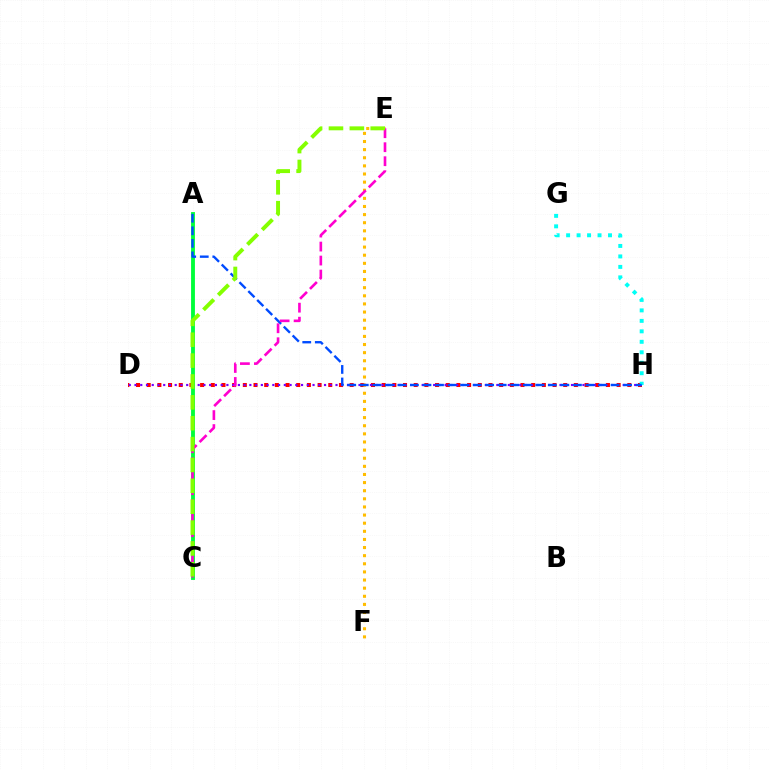{('A', 'C'): [{'color': '#00ff39', 'line_style': 'solid', 'thickness': 2.77}], ('D', 'H'): [{'color': '#ff0000', 'line_style': 'dotted', 'thickness': 2.9}, {'color': '#7200ff', 'line_style': 'dotted', 'thickness': 1.56}], ('E', 'F'): [{'color': '#ffbd00', 'line_style': 'dotted', 'thickness': 2.21}], ('G', 'H'): [{'color': '#00fff6', 'line_style': 'dotted', 'thickness': 2.85}], ('A', 'H'): [{'color': '#004bff', 'line_style': 'dashed', 'thickness': 1.7}], ('C', 'E'): [{'color': '#ff00cf', 'line_style': 'dashed', 'thickness': 1.9}, {'color': '#84ff00', 'line_style': 'dashed', 'thickness': 2.84}]}